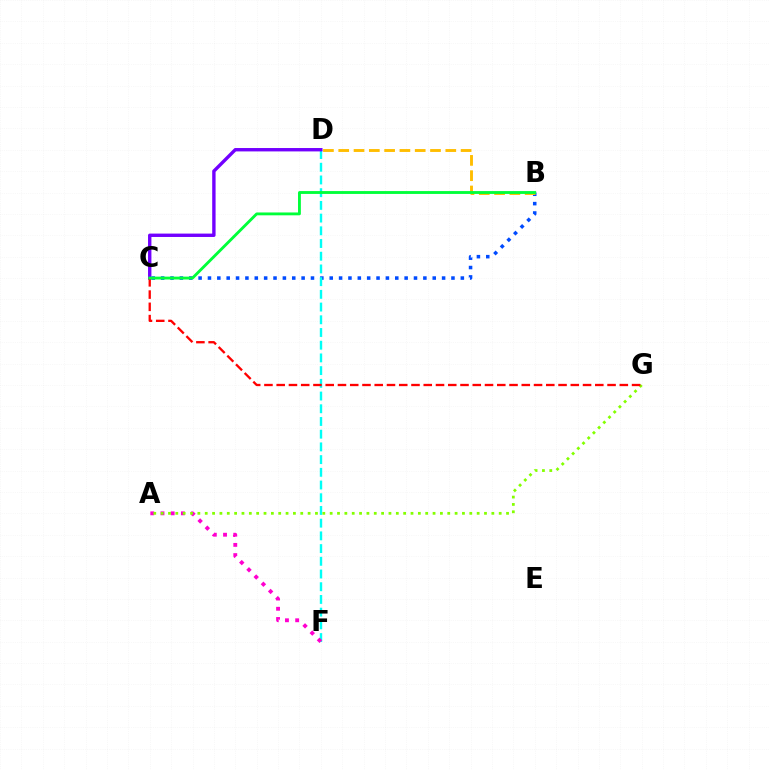{('B', 'C'): [{'color': '#004bff', 'line_style': 'dotted', 'thickness': 2.54}, {'color': '#00ff39', 'line_style': 'solid', 'thickness': 2.05}], ('D', 'F'): [{'color': '#00fff6', 'line_style': 'dashed', 'thickness': 1.73}], ('C', 'D'): [{'color': '#7200ff', 'line_style': 'solid', 'thickness': 2.43}], ('B', 'D'): [{'color': '#ffbd00', 'line_style': 'dashed', 'thickness': 2.08}], ('A', 'F'): [{'color': '#ff00cf', 'line_style': 'dotted', 'thickness': 2.77}], ('A', 'G'): [{'color': '#84ff00', 'line_style': 'dotted', 'thickness': 2.0}], ('C', 'G'): [{'color': '#ff0000', 'line_style': 'dashed', 'thickness': 1.66}]}